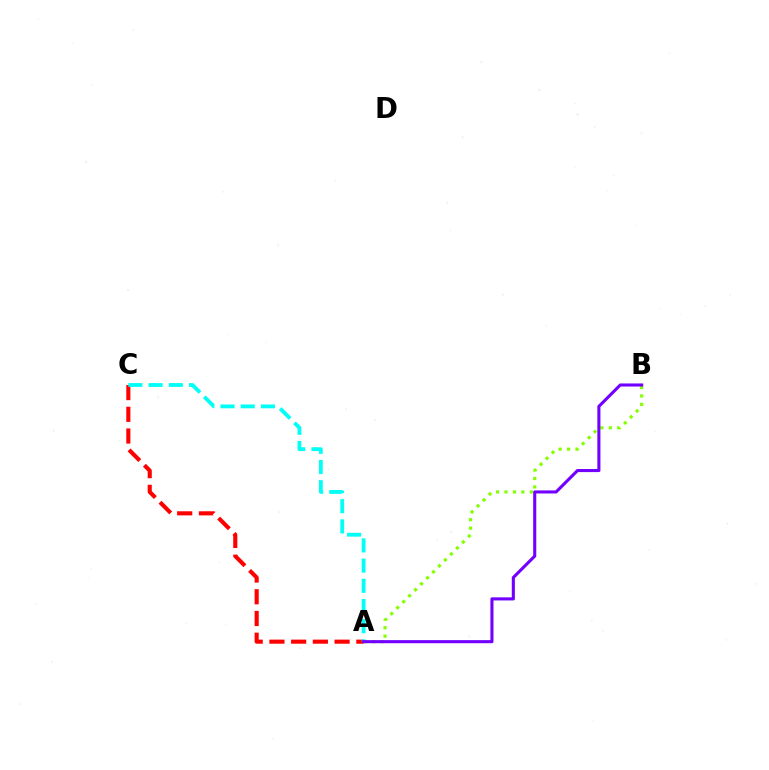{('A', 'B'): [{'color': '#84ff00', 'line_style': 'dotted', 'thickness': 2.29}, {'color': '#7200ff', 'line_style': 'solid', 'thickness': 2.22}], ('A', 'C'): [{'color': '#ff0000', 'line_style': 'dashed', 'thickness': 2.95}, {'color': '#00fff6', 'line_style': 'dashed', 'thickness': 2.74}]}